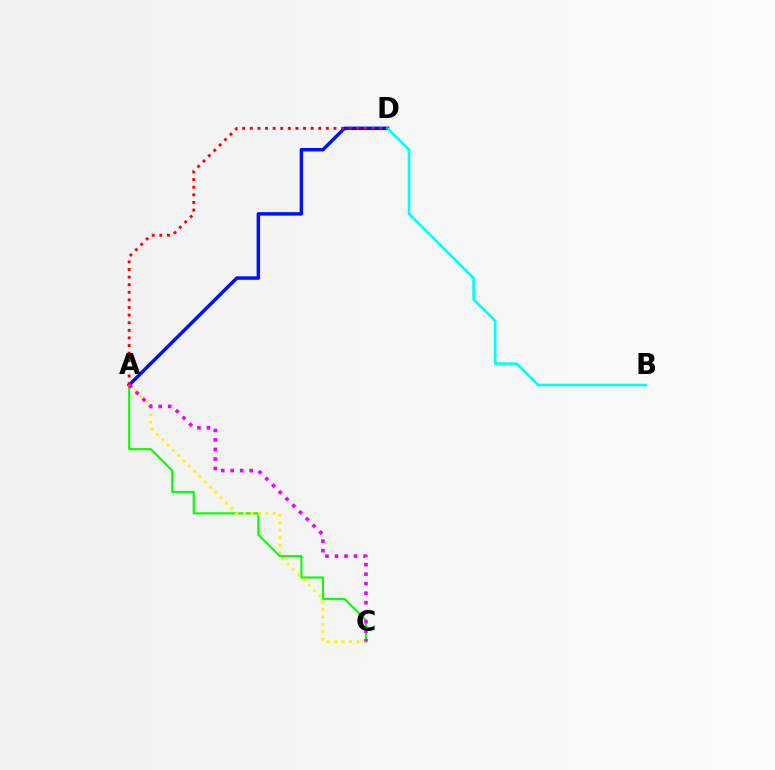{('A', 'D'): [{'color': '#0010ff', 'line_style': 'solid', 'thickness': 2.5}, {'color': '#ff0000', 'line_style': 'dotted', 'thickness': 2.07}], ('B', 'D'): [{'color': '#00fff6', 'line_style': 'solid', 'thickness': 1.89}], ('A', 'C'): [{'color': '#08ff00', 'line_style': 'solid', 'thickness': 1.53}, {'color': '#fcf500', 'line_style': 'dotted', 'thickness': 2.03}, {'color': '#ee00ff', 'line_style': 'dotted', 'thickness': 2.58}]}